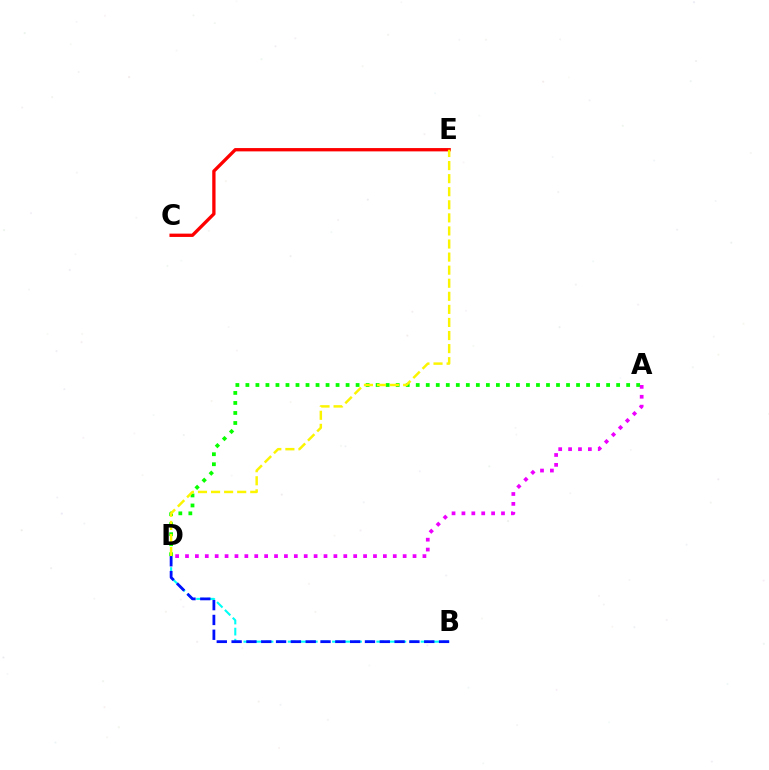{('B', 'D'): [{'color': '#00fff6', 'line_style': 'dashed', 'thickness': 1.5}, {'color': '#0010ff', 'line_style': 'dashed', 'thickness': 2.01}], ('C', 'E'): [{'color': '#ff0000', 'line_style': 'solid', 'thickness': 2.38}], ('A', 'D'): [{'color': '#08ff00', 'line_style': 'dotted', 'thickness': 2.72}, {'color': '#ee00ff', 'line_style': 'dotted', 'thickness': 2.69}], ('D', 'E'): [{'color': '#fcf500', 'line_style': 'dashed', 'thickness': 1.78}]}